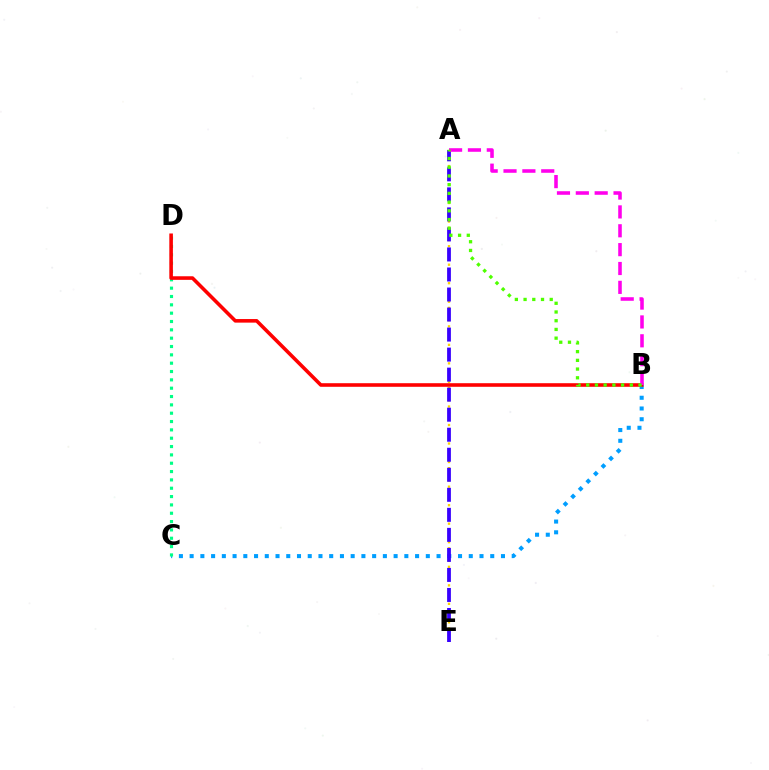{('A', 'E'): [{'color': '#ffd500', 'line_style': 'dotted', 'thickness': 1.68}, {'color': '#3700ff', 'line_style': 'dashed', 'thickness': 2.72}], ('B', 'C'): [{'color': '#009eff', 'line_style': 'dotted', 'thickness': 2.92}], ('C', 'D'): [{'color': '#00ff86', 'line_style': 'dotted', 'thickness': 2.26}], ('B', 'D'): [{'color': '#ff0000', 'line_style': 'solid', 'thickness': 2.58}], ('A', 'B'): [{'color': '#ff00ed', 'line_style': 'dashed', 'thickness': 2.56}, {'color': '#4fff00', 'line_style': 'dotted', 'thickness': 2.37}]}